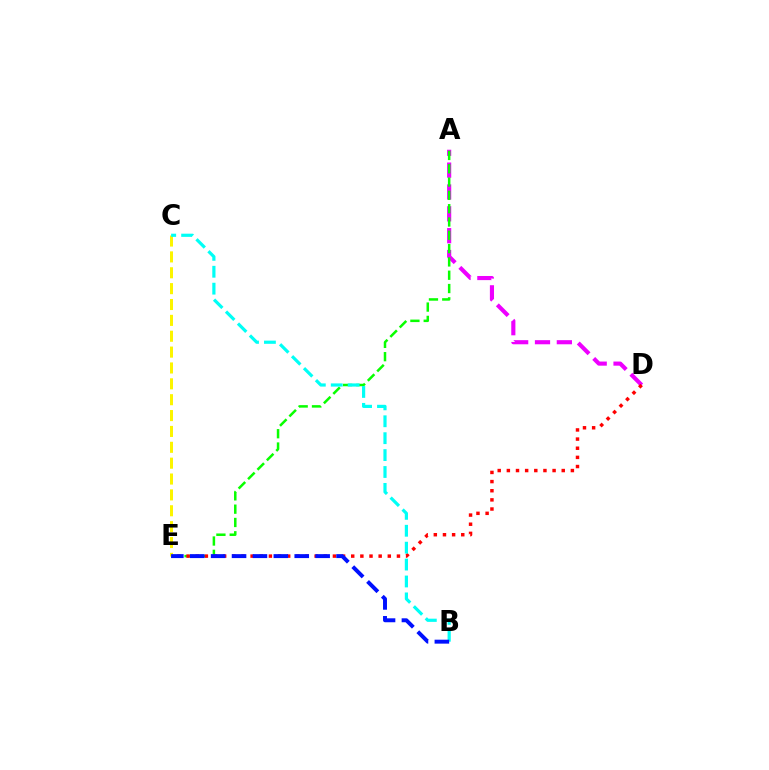{('A', 'D'): [{'color': '#ee00ff', 'line_style': 'dashed', 'thickness': 2.97}], ('A', 'E'): [{'color': '#08ff00', 'line_style': 'dashed', 'thickness': 1.81}], ('D', 'E'): [{'color': '#ff0000', 'line_style': 'dotted', 'thickness': 2.49}], ('C', 'E'): [{'color': '#fcf500', 'line_style': 'dashed', 'thickness': 2.16}], ('B', 'C'): [{'color': '#00fff6', 'line_style': 'dashed', 'thickness': 2.3}], ('B', 'E'): [{'color': '#0010ff', 'line_style': 'dashed', 'thickness': 2.84}]}